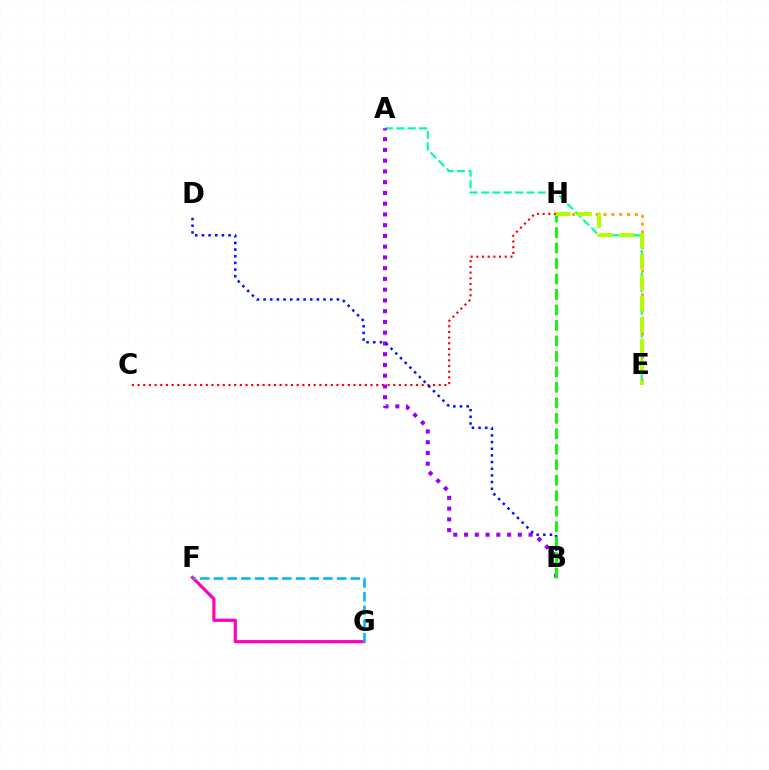{('A', 'E'): [{'color': '#00ff9d', 'line_style': 'dashed', 'thickness': 1.54}], ('F', 'G'): [{'color': '#ff00bd', 'line_style': 'solid', 'thickness': 2.3}, {'color': '#00b5ff', 'line_style': 'dashed', 'thickness': 1.86}], ('C', 'H'): [{'color': '#ff0000', 'line_style': 'dotted', 'thickness': 1.54}], ('E', 'H'): [{'color': '#ffa500', 'line_style': 'dotted', 'thickness': 2.13}, {'color': '#b3ff00', 'line_style': 'dashed', 'thickness': 2.86}], ('A', 'B'): [{'color': '#9b00ff', 'line_style': 'dotted', 'thickness': 2.92}], ('B', 'D'): [{'color': '#0010ff', 'line_style': 'dotted', 'thickness': 1.81}], ('B', 'H'): [{'color': '#08ff00', 'line_style': 'dashed', 'thickness': 2.1}]}